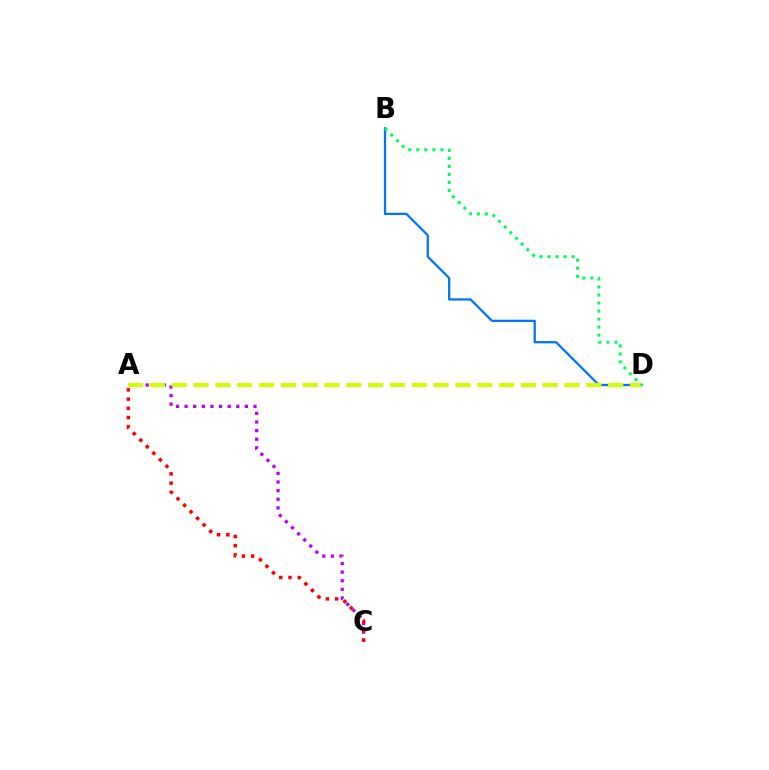{('A', 'C'): [{'color': '#b900ff', 'line_style': 'dotted', 'thickness': 2.34}, {'color': '#ff0000', 'line_style': 'dotted', 'thickness': 2.51}], ('B', 'D'): [{'color': '#0074ff', 'line_style': 'solid', 'thickness': 1.63}, {'color': '#00ff5c', 'line_style': 'dotted', 'thickness': 2.18}], ('A', 'D'): [{'color': '#d1ff00', 'line_style': 'dashed', 'thickness': 2.96}]}